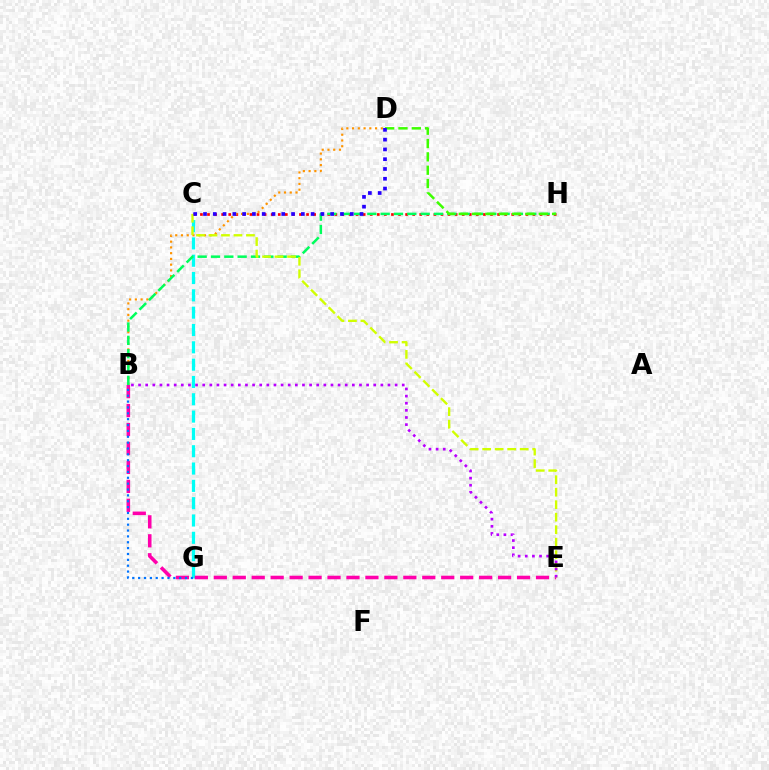{('C', 'G'): [{'color': '#00fff6', 'line_style': 'dashed', 'thickness': 2.35}], ('C', 'H'): [{'color': '#ff0000', 'line_style': 'dotted', 'thickness': 1.92}], ('B', 'E'): [{'color': '#ff00ac', 'line_style': 'dashed', 'thickness': 2.57}, {'color': '#b900ff', 'line_style': 'dotted', 'thickness': 1.94}], ('B', 'D'): [{'color': '#ff9400', 'line_style': 'dotted', 'thickness': 1.56}], ('B', 'H'): [{'color': '#00ff5c', 'line_style': 'dashed', 'thickness': 1.81}], ('D', 'H'): [{'color': '#3dff00', 'line_style': 'dashed', 'thickness': 1.81}], ('C', 'E'): [{'color': '#d1ff00', 'line_style': 'dashed', 'thickness': 1.7}], ('C', 'D'): [{'color': '#2500ff', 'line_style': 'dotted', 'thickness': 2.66}], ('B', 'G'): [{'color': '#0074ff', 'line_style': 'dotted', 'thickness': 1.59}]}